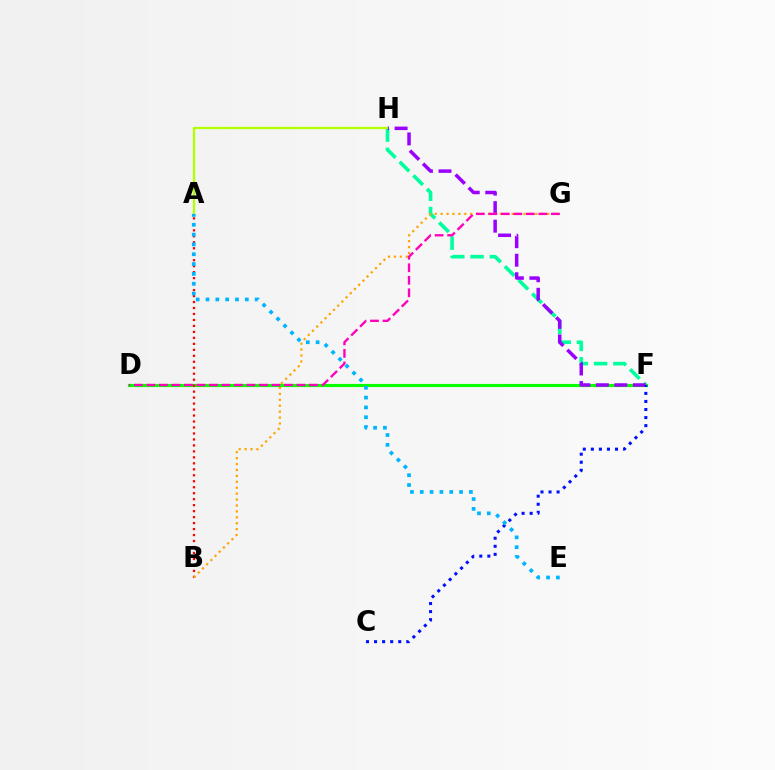{('D', 'F'): [{'color': '#08ff00', 'line_style': 'solid', 'thickness': 2.26}], ('F', 'H'): [{'color': '#00ff9d', 'line_style': 'dashed', 'thickness': 2.62}, {'color': '#9b00ff', 'line_style': 'dashed', 'thickness': 2.52}], ('A', 'B'): [{'color': '#ff0000', 'line_style': 'dotted', 'thickness': 1.62}], ('B', 'G'): [{'color': '#ffa500', 'line_style': 'dotted', 'thickness': 1.61}], ('A', 'H'): [{'color': '#b3ff00', 'line_style': 'solid', 'thickness': 1.64}], ('D', 'G'): [{'color': '#ff00bd', 'line_style': 'dashed', 'thickness': 1.7}], ('C', 'F'): [{'color': '#0010ff', 'line_style': 'dotted', 'thickness': 2.19}], ('A', 'E'): [{'color': '#00b5ff', 'line_style': 'dotted', 'thickness': 2.67}]}